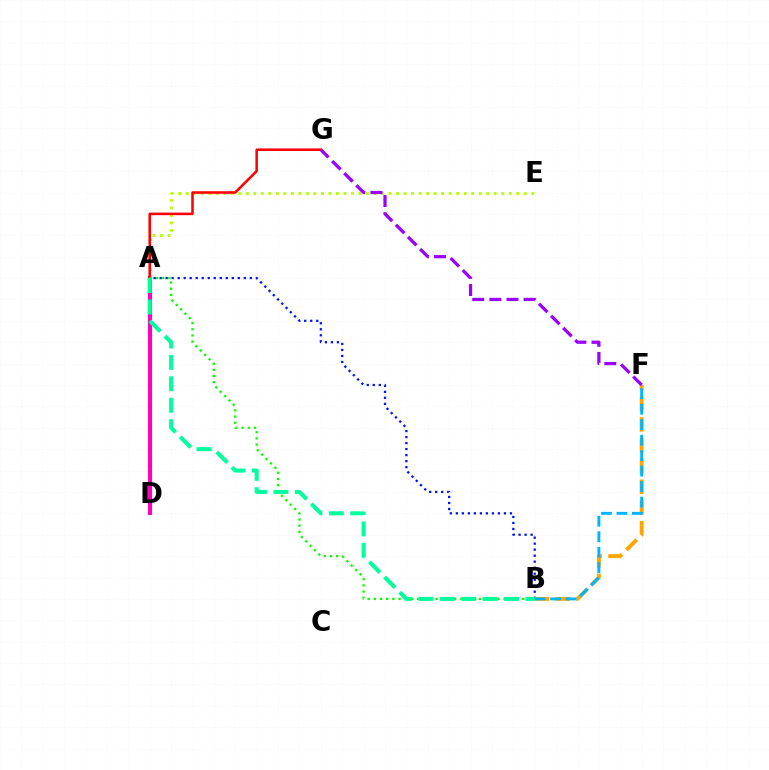{('A', 'D'): [{'color': '#ff00bd', 'line_style': 'solid', 'thickness': 2.96}], ('A', 'E'): [{'color': '#b3ff00', 'line_style': 'dotted', 'thickness': 2.04}], ('A', 'G'): [{'color': '#ff0000', 'line_style': 'solid', 'thickness': 1.84}], ('A', 'B'): [{'color': '#08ff00', 'line_style': 'dotted', 'thickness': 1.68}, {'color': '#0010ff', 'line_style': 'dotted', 'thickness': 1.63}, {'color': '#00ff9d', 'line_style': 'dashed', 'thickness': 2.91}], ('B', 'F'): [{'color': '#ffa500', 'line_style': 'dashed', 'thickness': 2.82}, {'color': '#00b5ff', 'line_style': 'dashed', 'thickness': 2.1}], ('F', 'G'): [{'color': '#9b00ff', 'line_style': 'dashed', 'thickness': 2.33}]}